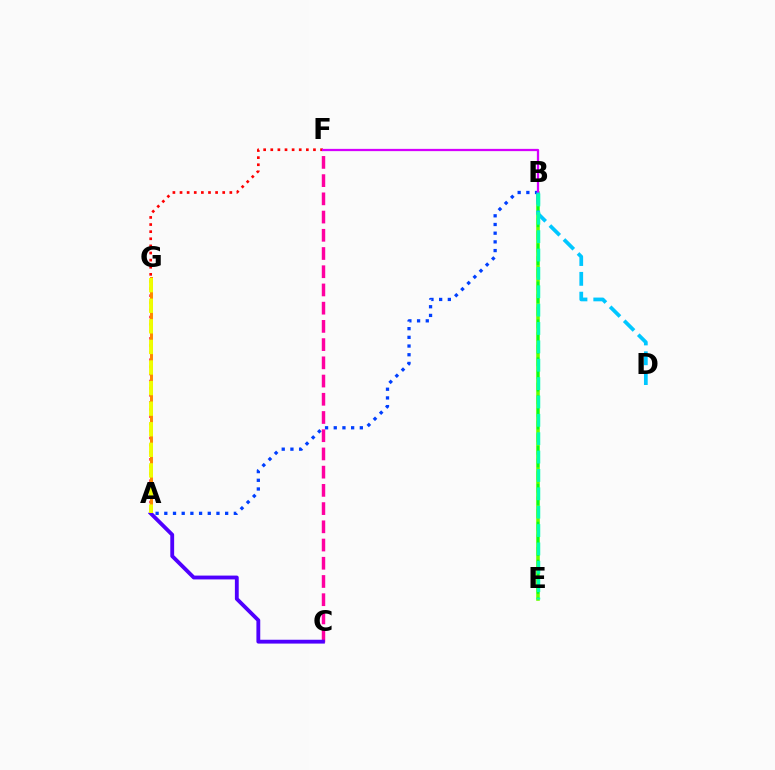{('A', 'F'): [{'color': '#ff0000', 'line_style': 'dotted', 'thickness': 1.93}], ('B', 'E'): [{'color': '#66ff00', 'line_style': 'solid', 'thickness': 2.58}, {'color': '#00ff27', 'line_style': 'dashed', 'thickness': 1.72}, {'color': '#00ffaf', 'line_style': 'dashed', 'thickness': 2.5}], ('A', 'B'): [{'color': '#003fff', 'line_style': 'dotted', 'thickness': 2.36}], ('C', 'F'): [{'color': '#ff00a0', 'line_style': 'dashed', 'thickness': 2.48}], ('B', 'F'): [{'color': '#d600ff', 'line_style': 'solid', 'thickness': 1.63}], ('A', 'G'): [{'color': '#ff8800', 'line_style': 'solid', 'thickness': 2.13}, {'color': '#eeff00', 'line_style': 'dashed', 'thickness': 2.8}], ('A', 'C'): [{'color': '#4f00ff', 'line_style': 'solid', 'thickness': 2.76}], ('B', 'D'): [{'color': '#00c7ff', 'line_style': 'dashed', 'thickness': 2.69}]}